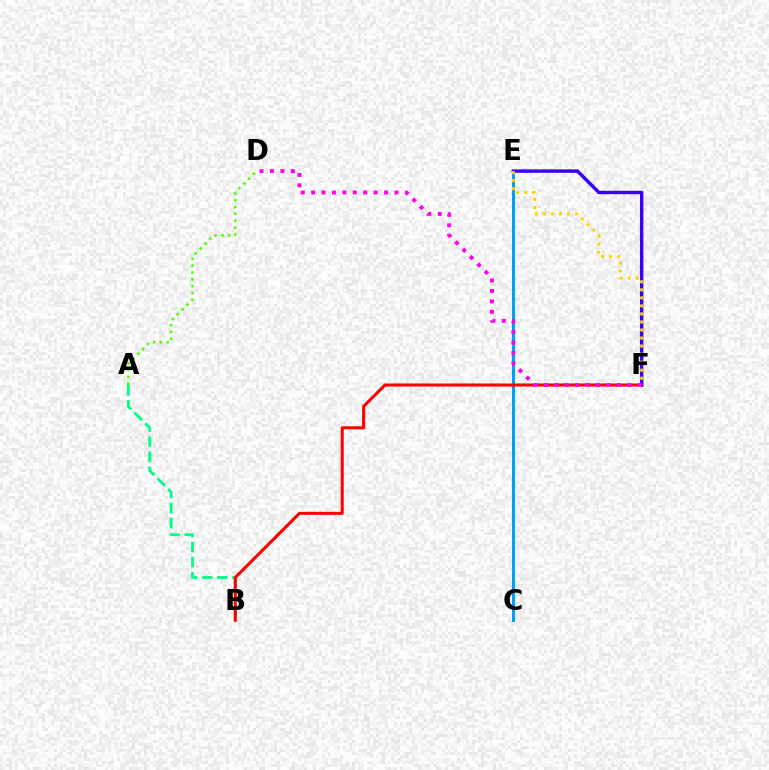{('A', 'D'): [{'color': '#4fff00', 'line_style': 'dotted', 'thickness': 1.86}], ('A', 'B'): [{'color': '#00ff86', 'line_style': 'dashed', 'thickness': 2.05}], ('C', 'E'): [{'color': '#009eff', 'line_style': 'solid', 'thickness': 2.17}], ('B', 'F'): [{'color': '#ff0000', 'line_style': 'solid', 'thickness': 2.19}], ('E', 'F'): [{'color': '#3700ff', 'line_style': 'solid', 'thickness': 2.47}, {'color': '#ffd500', 'line_style': 'dotted', 'thickness': 2.18}], ('D', 'F'): [{'color': '#ff00ed', 'line_style': 'dotted', 'thickness': 2.83}]}